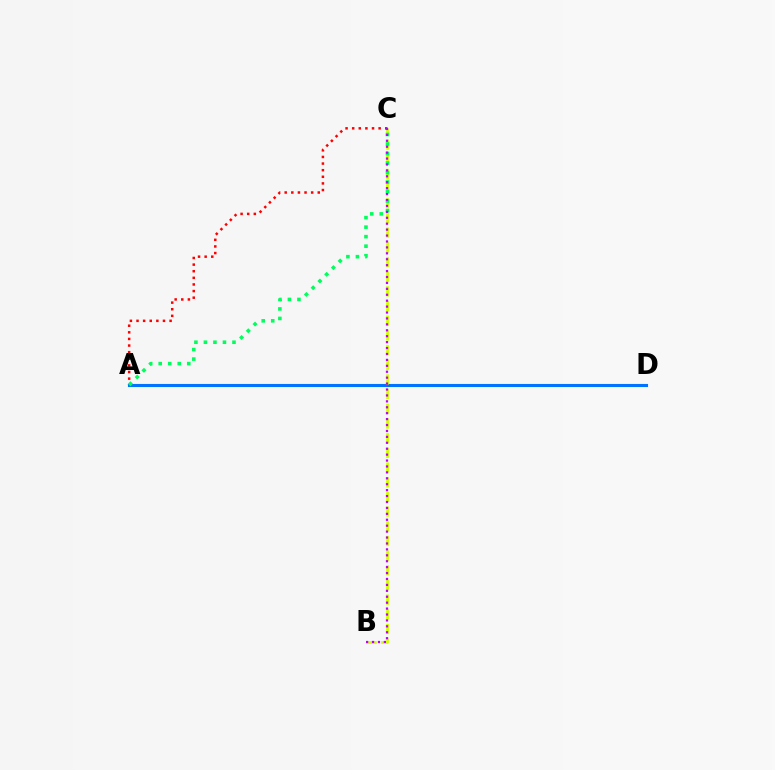{('A', 'C'): [{'color': '#ff0000', 'line_style': 'dotted', 'thickness': 1.8}, {'color': '#00ff5c', 'line_style': 'dotted', 'thickness': 2.59}], ('A', 'D'): [{'color': '#0074ff', 'line_style': 'solid', 'thickness': 2.23}], ('B', 'C'): [{'color': '#d1ff00', 'line_style': 'dashed', 'thickness': 1.99}, {'color': '#b900ff', 'line_style': 'dotted', 'thickness': 1.61}]}